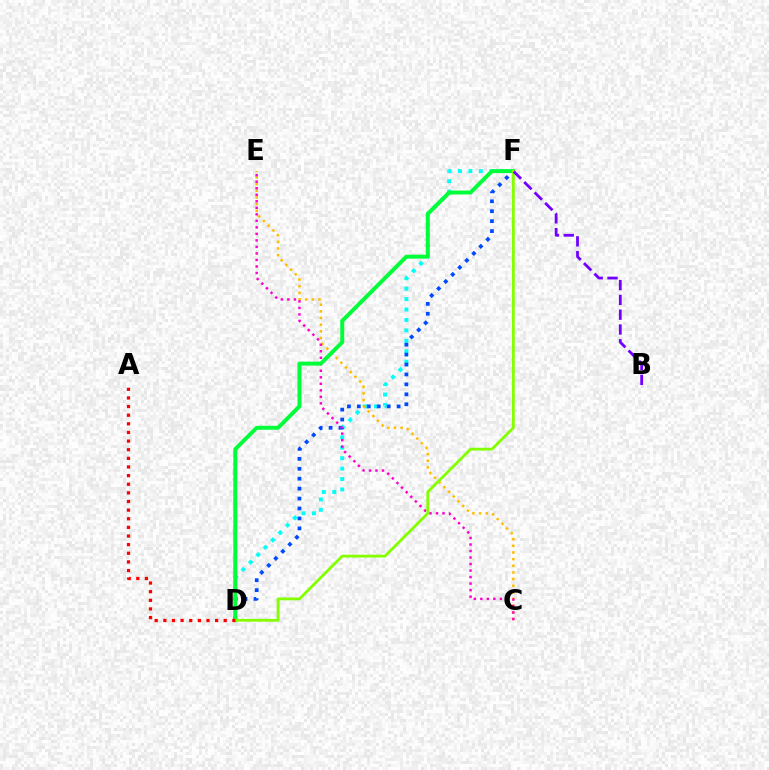{('D', 'F'): [{'color': '#00fff6', 'line_style': 'dotted', 'thickness': 2.83}, {'color': '#004bff', 'line_style': 'dotted', 'thickness': 2.7}, {'color': '#00ff39', 'line_style': 'solid', 'thickness': 2.84}, {'color': '#84ff00', 'line_style': 'solid', 'thickness': 2.02}], ('C', 'E'): [{'color': '#ffbd00', 'line_style': 'dotted', 'thickness': 1.81}, {'color': '#ff00cf', 'line_style': 'dotted', 'thickness': 1.77}], ('B', 'F'): [{'color': '#7200ff', 'line_style': 'dashed', 'thickness': 2.01}], ('A', 'D'): [{'color': '#ff0000', 'line_style': 'dotted', 'thickness': 2.34}]}